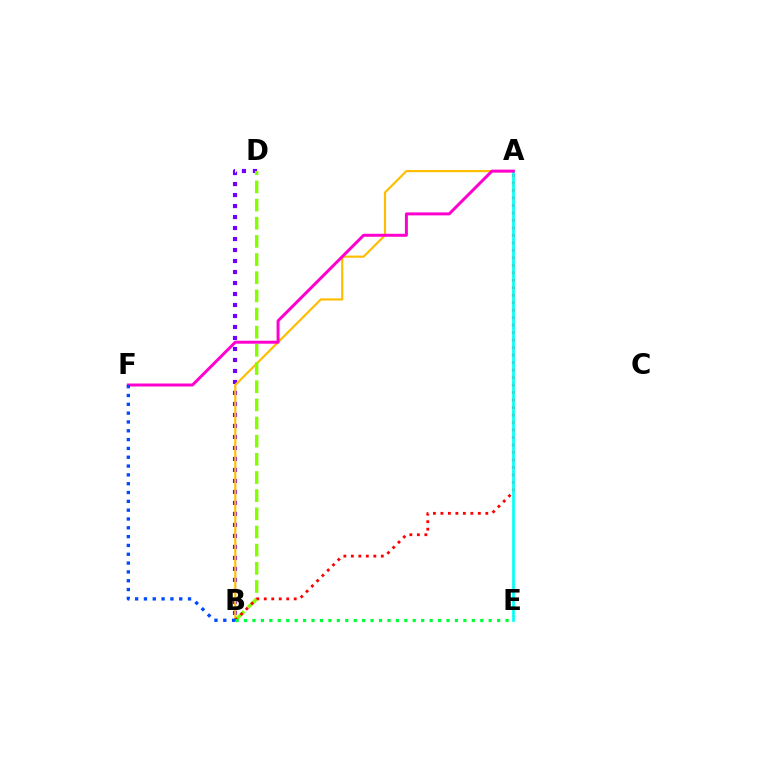{('B', 'D'): [{'color': '#7200ff', 'line_style': 'dotted', 'thickness': 2.99}, {'color': '#84ff00', 'line_style': 'dashed', 'thickness': 2.47}], ('A', 'B'): [{'color': '#ffbd00', 'line_style': 'solid', 'thickness': 1.56}, {'color': '#ff0000', 'line_style': 'dotted', 'thickness': 2.03}], ('A', 'E'): [{'color': '#00fff6', 'line_style': 'solid', 'thickness': 1.92}], ('B', 'E'): [{'color': '#00ff39', 'line_style': 'dotted', 'thickness': 2.29}], ('A', 'F'): [{'color': '#ff00cf', 'line_style': 'solid', 'thickness': 2.15}], ('B', 'F'): [{'color': '#004bff', 'line_style': 'dotted', 'thickness': 2.4}]}